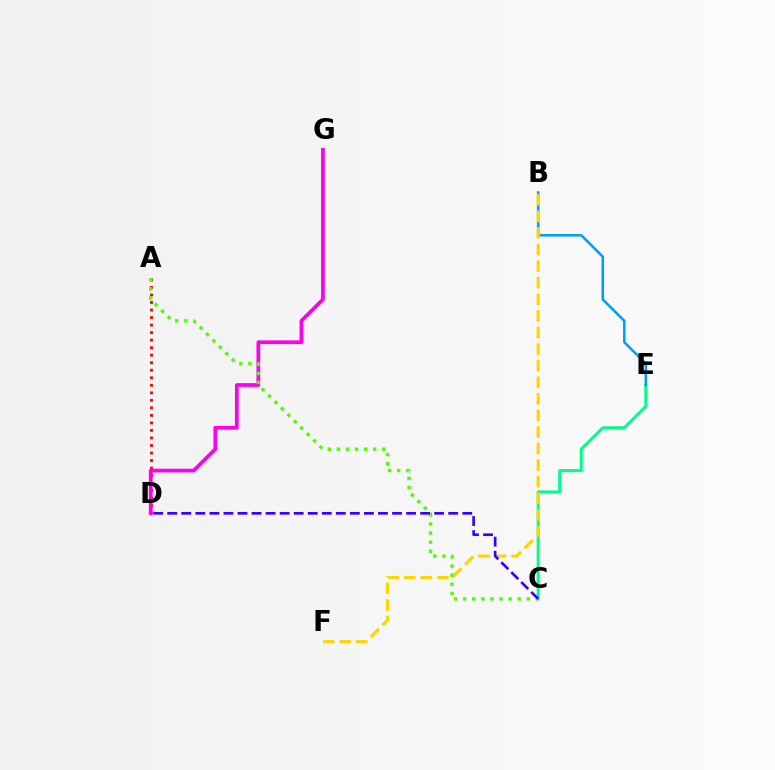{('C', 'E'): [{'color': '#00ff86', 'line_style': 'solid', 'thickness': 2.19}], ('A', 'D'): [{'color': '#ff0000', 'line_style': 'dotted', 'thickness': 2.04}], ('B', 'E'): [{'color': '#009eff', 'line_style': 'solid', 'thickness': 1.84}], ('B', 'F'): [{'color': '#ffd500', 'line_style': 'dashed', 'thickness': 2.25}], ('D', 'G'): [{'color': '#ff00ed', 'line_style': 'solid', 'thickness': 2.69}], ('A', 'C'): [{'color': '#4fff00', 'line_style': 'dotted', 'thickness': 2.47}], ('C', 'D'): [{'color': '#3700ff', 'line_style': 'dashed', 'thickness': 1.91}]}